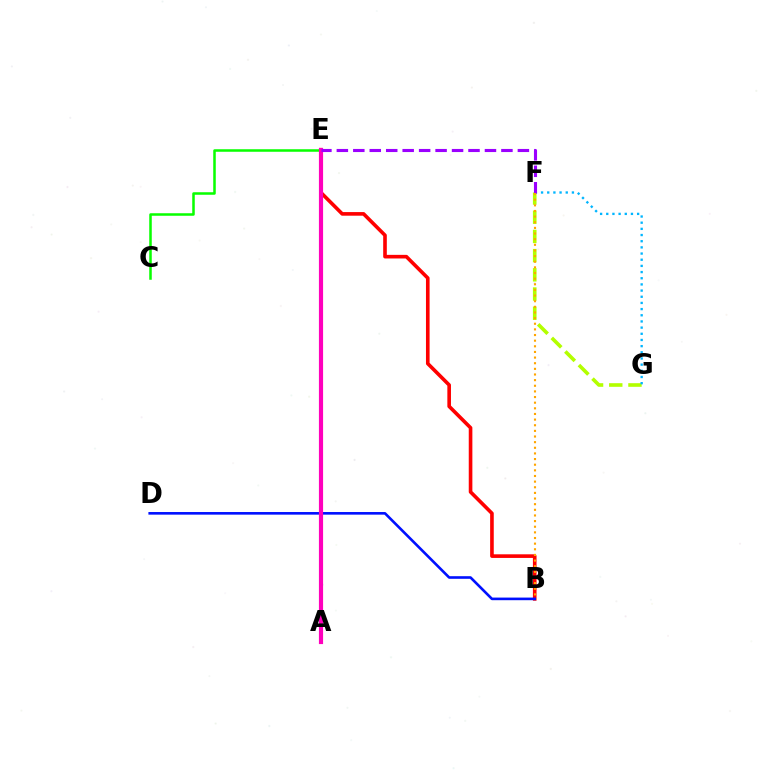{('F', 'G'): [{'color': '#b3ff00', 'line_style': 'dashed', 'thickness': 2.61}, {'color': '#00b5ff', 'line_style': 'dotted', 'thickness': 1.68}], ('A', 'E'): [{'color': '#00ff9d', 'line_style': 'solid', 'thickness': 1.78}, {'color': '#ff00bd', 'line_style': 'solid', 'thickness': 3.0}], ('C', 'E'): [{'color': '#08ff00', 'line_style': 'solid', 'thickness': 1.82}], ('B', 'E'): [{'color': '#ff0000', 'line_style': 'solid', 'thickness': 2.61}], ('B', 'D'): [{'color': '#0010ff', 'line_style': 'solid', 'thickness': 1.89}], ('E', 'F'): [{'color': '#9b00ff', 'line_style': 'dashed', 'thickness': 2.24}], ('B', 'F'): [{'color': '#ffa500', 'line_style': 'dotted', 'thickness': 1.53}]}